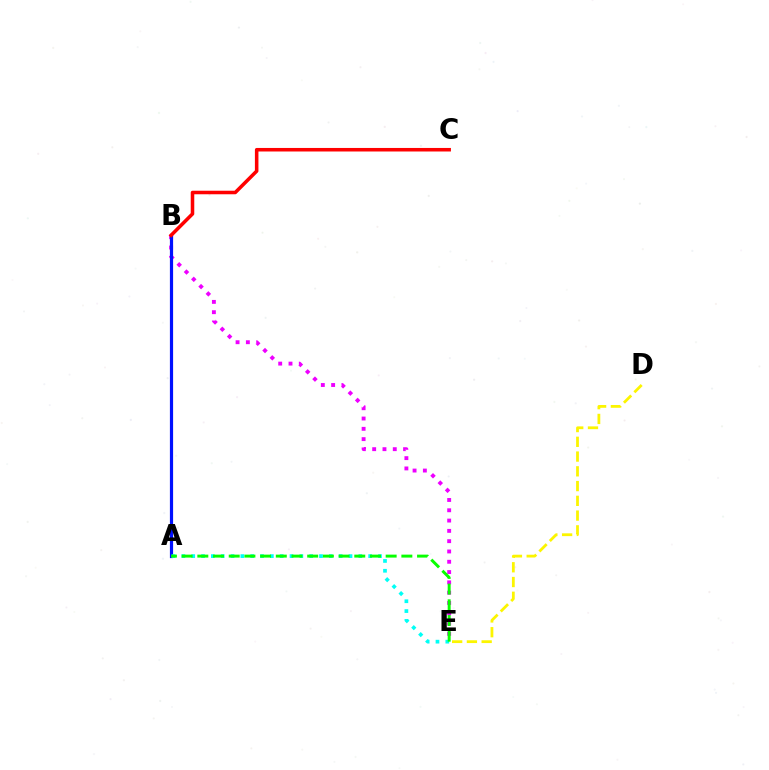{('B', 'E'): [{'color': '#ee00ff', 'line_style': 'dotted', 'thickness': 2.8}], ('A', 'B'): [{'color': '#0010ff', 'line_style': 'solid', 'thickness': 2.3}], ('A', 'E'): [{'color': '#00fff6', 'line_style': 'dotted', 'thickness': 2.67}, {'color': '#08ff00', 'line_style': 'dashed', 'thickness': 2.13}], ('B', 'C'): [{'color': '#ff0000', 'line_style': 'solid', 'thickness': 2.55}], ('D', 'E'): [{'color': '#fcf500', 'line_style': 'dashed', 'thickness': 2.0}]}